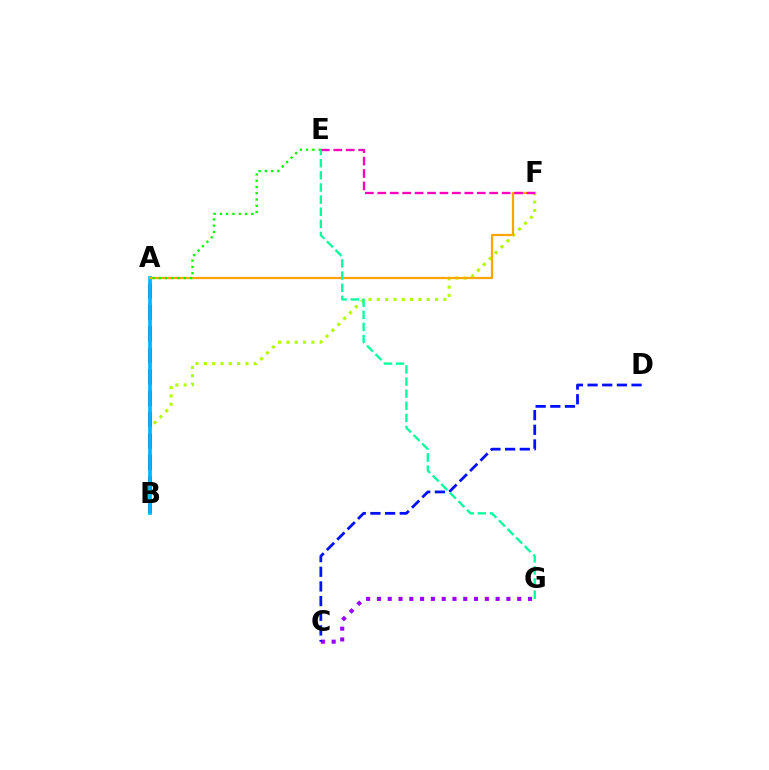{('C', 'G'): [{'color': '#9b00ff', 'line_style': 'dotted', 'thickness': 2.93}], ('B', 'F'): [{'color': '#b3ff00', 'line_style': 'dotted', 'thickness': 2.26}], ('A', 'B'): [{'color': '#ff0000', 'line_style': 'dashed', 'thickness': 2.91}, {'color': '#00b5ff', 'line_style': 'solid', 'thickness': 2.68}], ('C', 'D'): [{'color': '#0010ff', 'line_style': 'dashed', 'thickness': 1.99}], ('A', 'F'): [{'color': '#ffa500', 'line_style': 'solid', 'thickness': 1.61}], ('E', 'F'): [{'color': '#ff00bd', 'line_style': 'dashed', 'thickness': 1.69}], ('A', 'E'): [{'color': '#08ff00', 'line_style': 'dotted', 'thickness': 1.7}], ('E', 'G'): [{'color': '#00ff9d', 'line_style': 'dashed', 'thickness': 1.65}]}